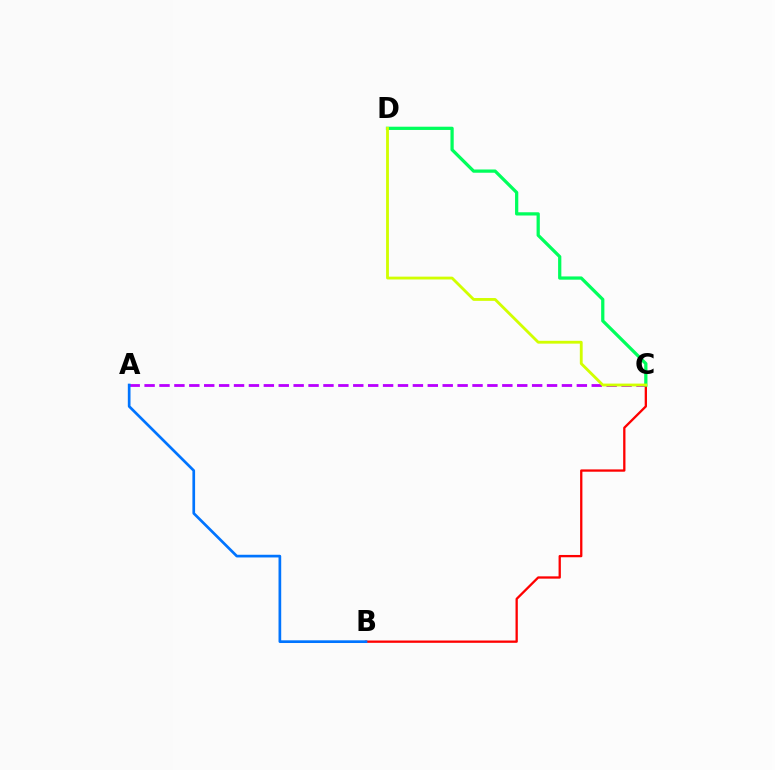{('A', 'C'): [{'color': '#b900ff', 'line_style': 'dashed', 'thickness': 2.02}], ('B', 'C'): [{'color': '#ff0000', 'line_style': 'solid', 'thickness': 1.66}], ('C', 'D'): [{'color': '#00ff5c', 'line_style': 'solid', 'thickness': 2.34}, {'color': '#d1ff00', 'line_style': 'solid', 'thickness': 2.04}], ('A', 'B'): [{'color': '#0074ff', 'line_style': 'solid', 'thickness': 1.94}]}